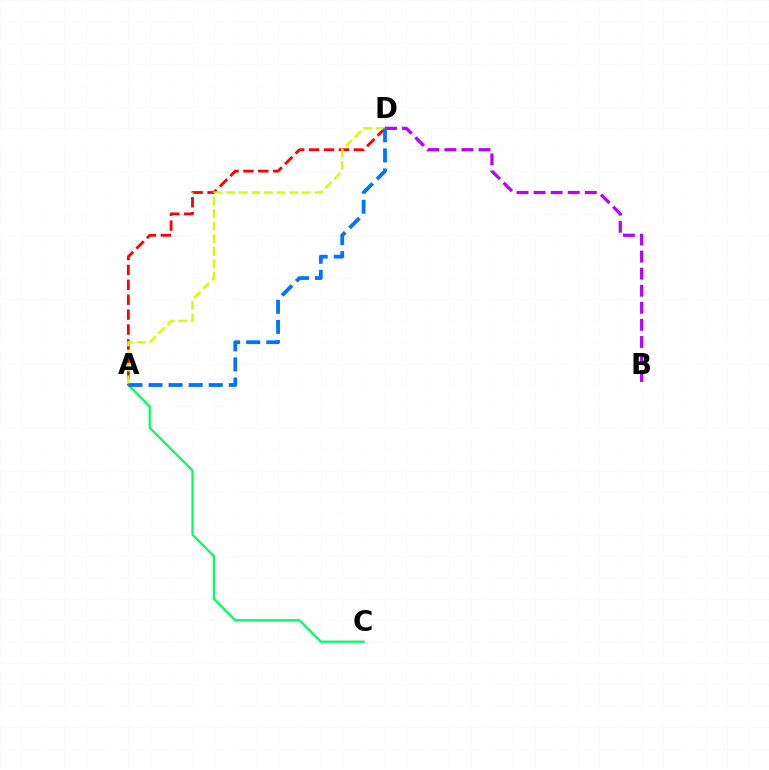{('A', 'C'): [{'color': '#00ff5c', 'line_style': 'solid', 'thickness': 1.63}], ('A', 'D'): [{'color': '#ff0000', 'line_style': 'dashed', 'thickness': 2.03}, {'color': '#d1ff00', 'line_style': 'dashed', 'thickness': 1.71}, {'color': '#0074ff', 'line_style': 'dashed', 'thickness': 2.73}], ('B', 'D'): [{'color': '#b900ff', 'line_style': 'dashed', 'thickness': 2.32}]}